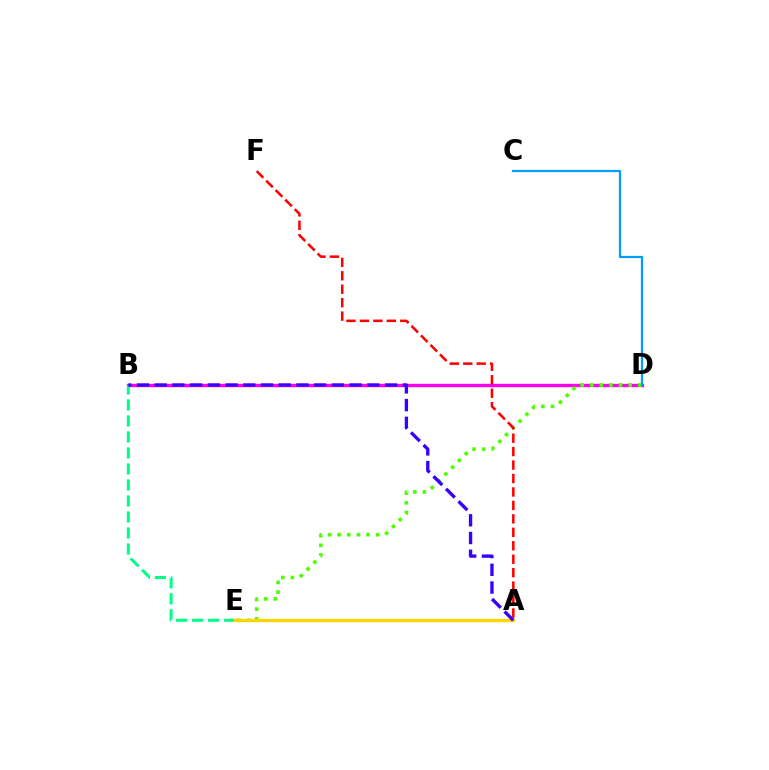{('B', 'D'): [{'color': '#ff00ed', 'line_style': 'solid', 'thickness': 2.42}], ('D', 'E'): [{'color': '#4fff00', 'line_style': 'dotted', 'thickness': 2.61}], ('C', 'D'): [{'color': '#009eff', 'line_style': 'solid', 'thickness': 1.62}], ('B', 'E'): [{'color': '#00ff86', 'line_style': 'dashed', 'thickness': 2.17}], ('A', 'E'): [{'color': '#ffd500', 'line_style': 'solid', 'thickness': 2.38}], ('A', 'F'): [{'color': '#ff0000', 'line_style': 'dashed', 'thickness': 1.83}], ('A', 'B'): [{'color': '#3700ff', 'line_style': 'dashed', 'thickness': 2.41}]}